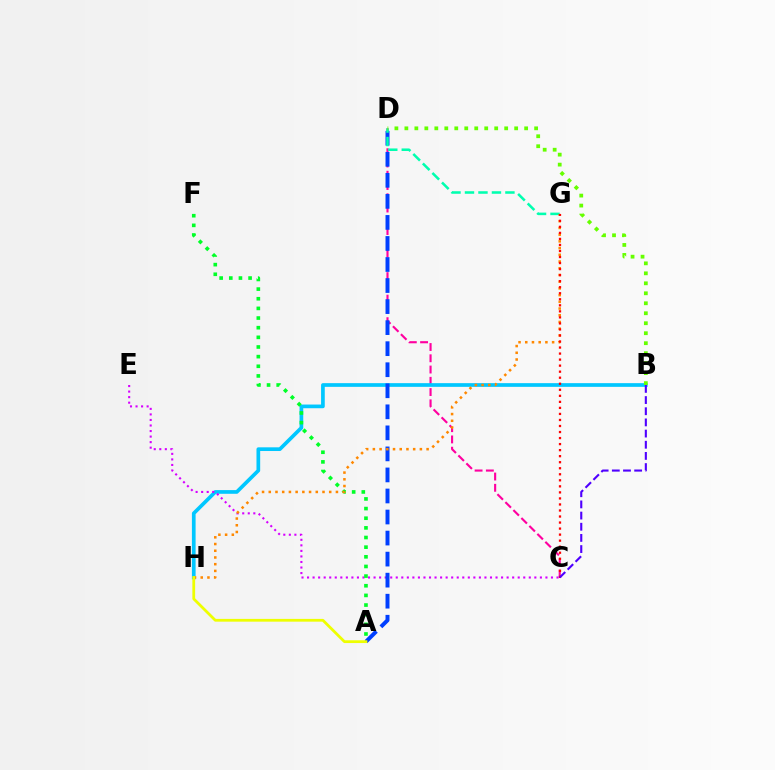{('C', 'D'): [{'color': '#ff00a0', 'line_style': 'dashed', 'thickness': 1.53}], ('B', 'H'): [{'color': '#00c7ff', 'line_style': 'solid', 'thickness': 2.66}], ('C', 'E'): [{'color': '#d600ff', 'line_style': 'dotted', 'thickness': 1.51}], ('A', 'D'): [{'color': '#003fff', 'line_style': 'dashed', 'thickness': 2.86}], ('A', 'F'): [{'color': '#00ff27', 'line_style': 'dotted', 'thickness': 2.62}], ('D', 'G'): [{'color': '#00ffaf', 'line_style': 'dashed', 'thickness': 1.83}], ('G', 'H'): [{'color': '#ff8800', 'line_style': 'dotted', 'thickness': 1.82}], ('C', 'G'): [{'color': '#ff0000', 'line_style': 'dotted', 'thickness': 1.64}], ('B', 'D'): [{'color': '#66ff00', 'line_style': 'dotted', 'thickness': 2.71}], ('A', 'H'): [{'color': '#eeff00', 'line_style': 'solid', 'thickness': 2.0}], ('B', 'C'): [{'color': '#4f00ff', 'line_style': 'dashed', 'thickness': 1.52}]}